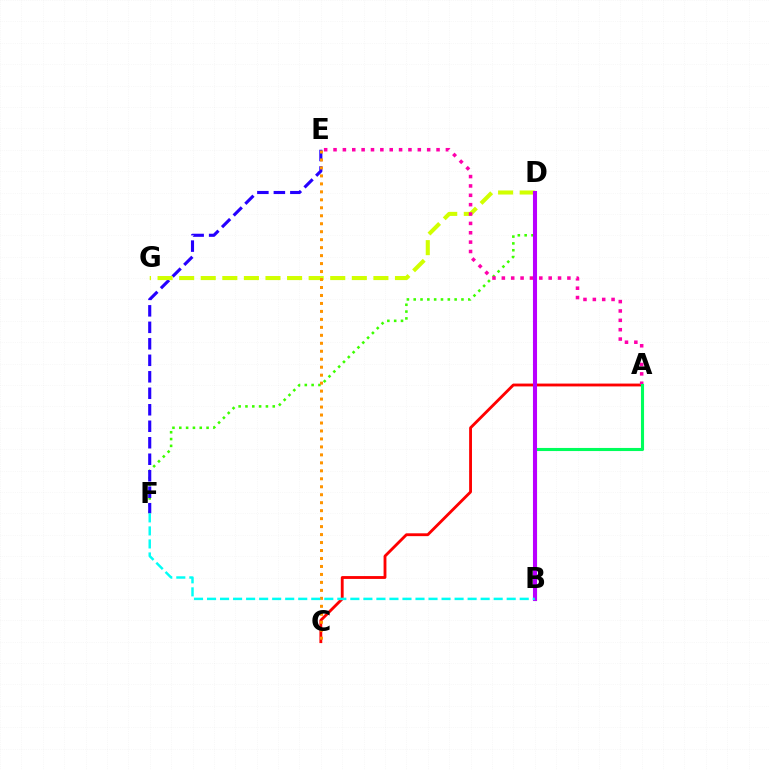{('A', 'C'): [{'color': '#ff0000', 'line_style': 'solid', 'thickness': 2.05}], ('D', 'F'): [{'color': '#3dff00', 'line_style': 'dotted', 'thickness': 1.85}], ('E', 'F'): [{'color': '#2500ff', 'line_style': 'dashed', 'thickness': 2.24}], ('D', 'G'): [{'color': '#d1ff00', 'line_style': 'dashed', 'thickness': 2.93}], ('B', 'D'): [{'color': '#0074ff', 'line_style': 'dotted', 'thickness': 2.85}, {'color': '#b900ff', 'line_style': 'solid', 'thickness': 2.94}], ('C', 'E'): [{'color': '#ff9400', 'line_style': 'dotted', 'thickness': 2.17}], ('A', 'E'): [{'color': '#ff00ac', 'line_style': 'dotted', 'thickness': 2.54}], ('A', 'B'): [{'color': '#00ff5c', 'line_style': 'solid', 'thickness': 2.23}], ('B', 'F'): [{'color': '#00fff6', 'line_style': 'dashed', 'thickness': 1.77}]}